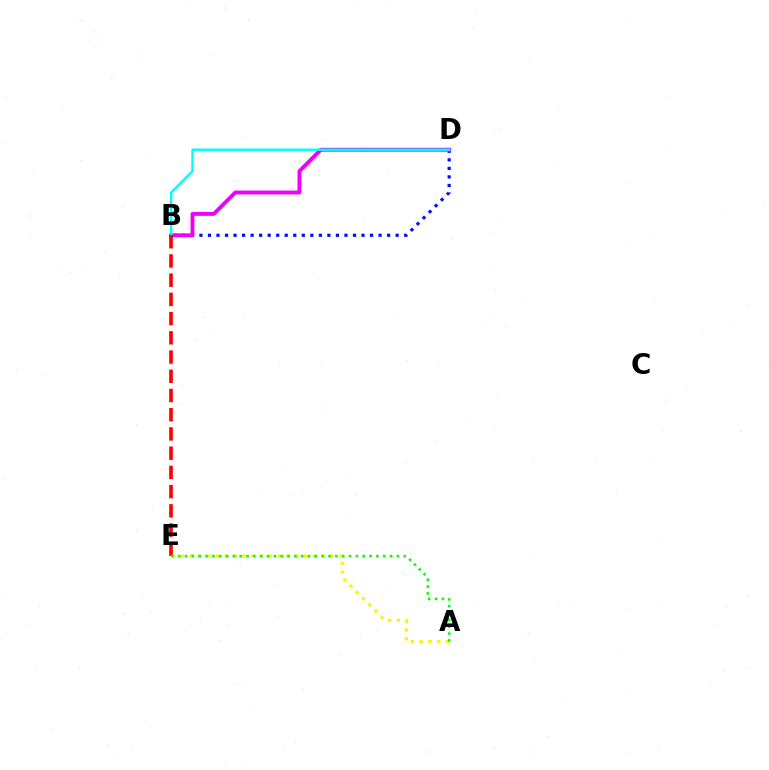{('B', 'D'): [{'color': '#0010ff', 'line_style': 'dotted', 'thickness': 2.32}, {'color': '#ee00ff', 'line_style': 'solid', 'thickness': 2.81}, {'color': '#00fff6', 'line_style': 'solid', 'thickness': 1.75}], ('A', 'E'): [{'color': '#fcf500', 'line_style': 'dotted', 'thickness': 2.39}, {'color': '#08ff00', 'line_style': 'dotted', 'thickness': 1.86}], ('B', 'E'): [{'color': '#ff0000', 'line_style': 'dashed', 'thickness': 2.61}]}